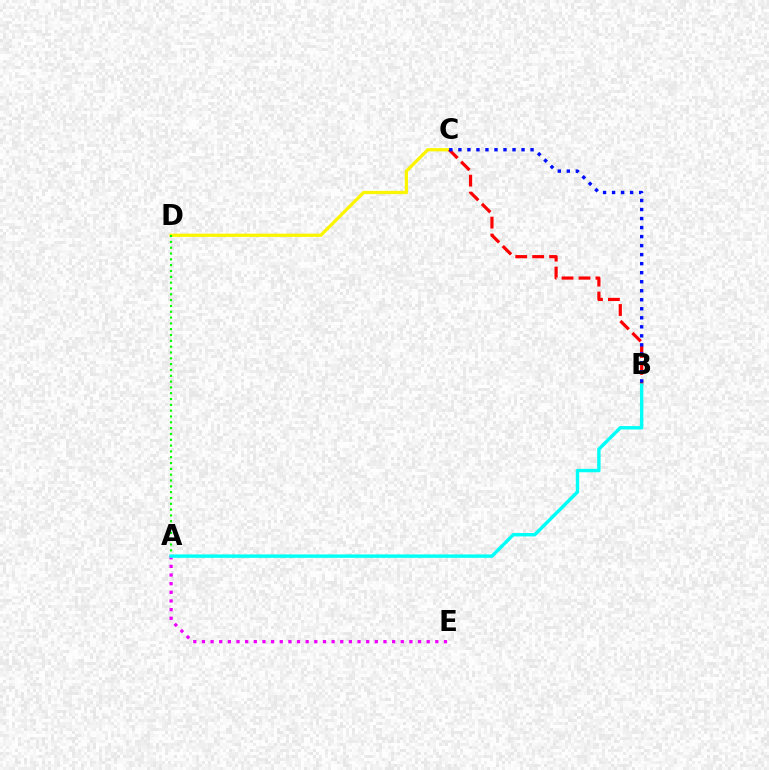{('C', 'D'): [{'color': '#fcf500', 'line_style': 'solid', 'thickness': 2.34}], ('A', 'E'): [{'color': '#ee00ff', 'line_style': 'dotted', 'thickness': 2.35}], ('A', 'D'): [{'color': '#08ff00', 'line_style': 'dotted', 'thickness': 1.58}], ('B', 'C'): [{'color': '#ff0000', 'line_style': 'dashed', 'thickness': 2.3}, {'color': '#0010ff', 'line_style': 'dotted', 'thickness': 2.45}], ('A', 'B'): [{'color': '#00fff6', 'line_style': 'solid', 'thickness': 2.45}]}